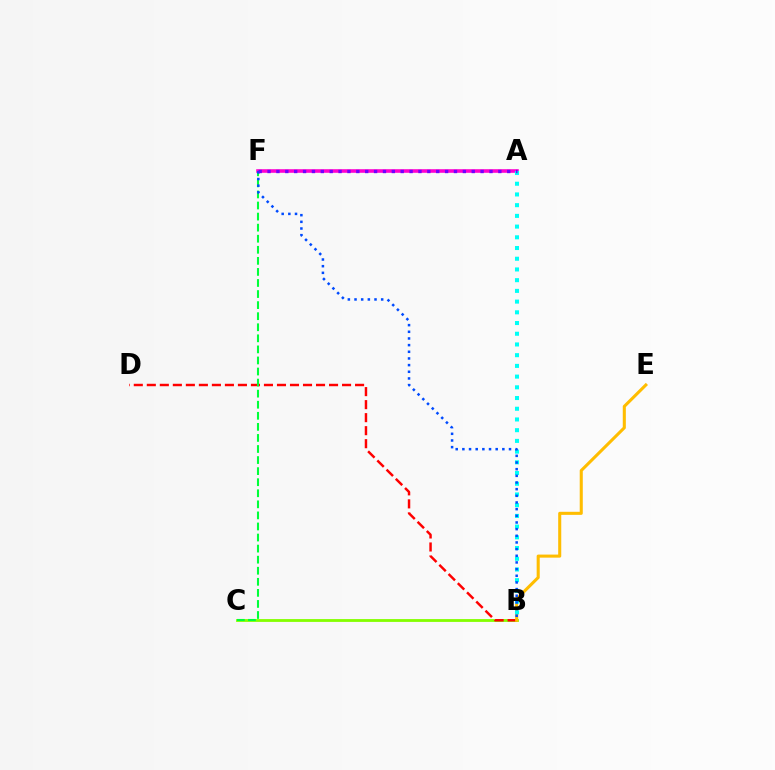{('B', 'C'): [{'color': '#84ff00', 'line_style': 'solid', 'thickness': 2.03}], ('B', 'D'): [{'color': '#ff0000', 'line_style': 'dashed', 'thickness': 1.77}], ('B', 'E'): [{'color': '#ffbd00', 'line_style': 'solid', 'thickness': 2.21}], ('C', 'F'): [{'color': '#00ff39', 'line_style': 'dashed', 'thickness': 1.5}], ('A', 'F'): [{'color': '#ff00cf', 'line_style': 'solid', 'thickness': 2.59}, {'color': '#7200ff', 'line_style': 'dotted', 'thickness': 2.41}], ('A', 'B'): [{'color': '#00fff6', 'line_style': 'dotted', 'thickness': 2.91}], ('B', 'F'): [{'color': '#004bff', 'line_style': 'dotted', 'thickness': 1.81}]}